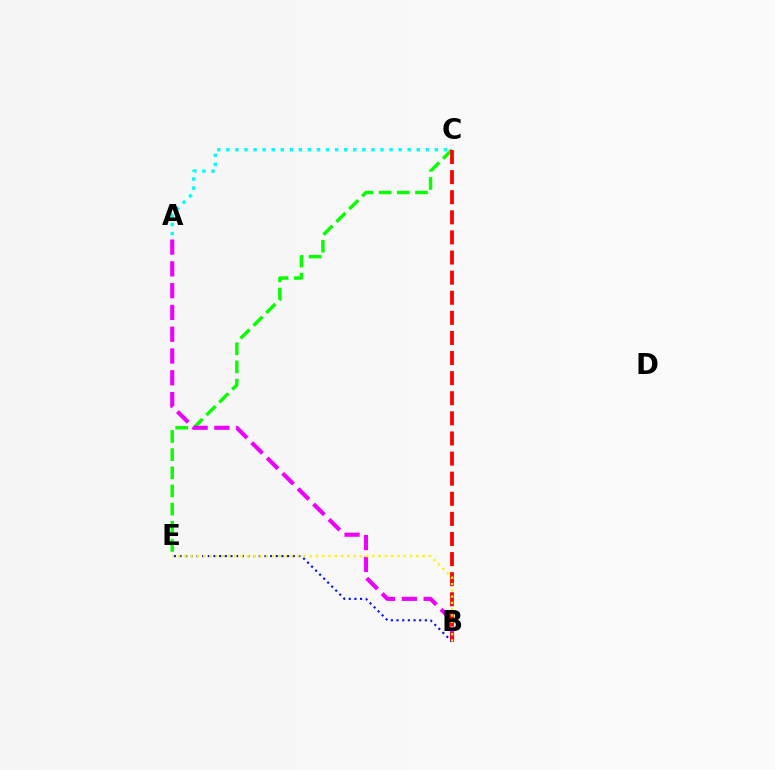{('C', 'E'): [{'color': '#08ff00', 'line_style': 'dashed', 'thickness': 2.47}], ('A', 'B'): [{'color': '#ee00ff', 'line_style': 'dashed', 'thickness': 2.96}], ('B', 'C'): [{'color': '#ff0000', 'line_style': 'dashed', 'thickness': 2.73}], ('B', 'E'): [{'color': '#0010ff', 'line_style': 'dotted', 'thickness': 1.54}, {'color': '#fcf500', 'line_style': 'dotted', 'thickness': 1.7}], ('A', 'C'): [{'color': '#00fff6', 'line_style': 'dotted', 'thickness': 2.46}]}